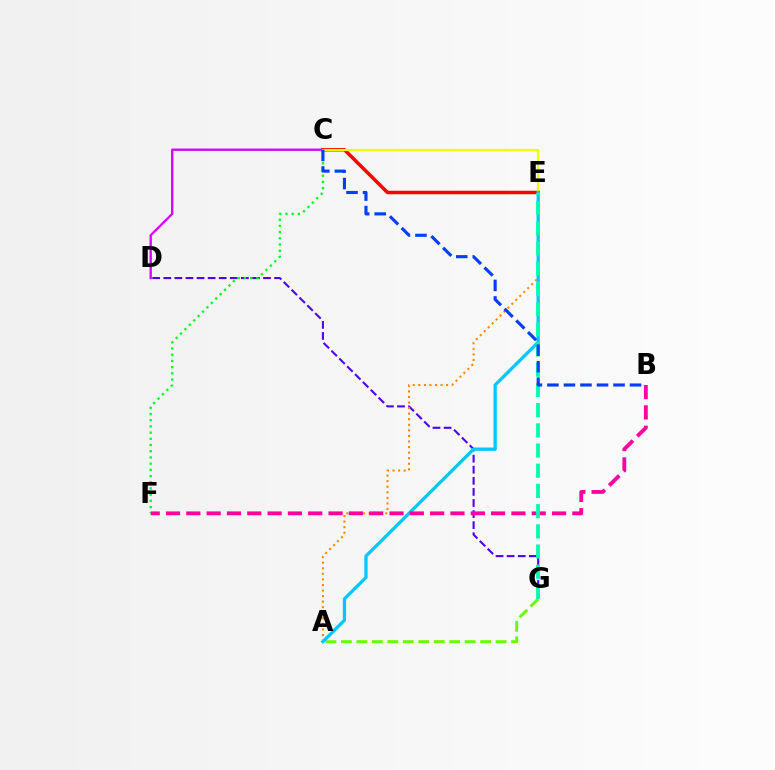{('A', 'G'): [{'color': '#66ff00', 'line_style': 'dashed', 'thickness': 2.1}], ('C', 'D'): [{'color': '#d600ff', 'line_style': 'solid', 'thickness': 1.68}], ('D', 'G'): [{'color': '#4f00ff', 'line_style': 'dashed', 'thickness': 1.51}], ('C', 'E'): [{'color': '#ff0000', 'line_style': 'solid', 'thickness': 2.53}, {'color': '#eeff00', 'line_style': 'solid', 'thickness': 1.61}], ('C', 'F'): [{'color': '#00ff27', 'line_style': 'dotted', 'thickness': 1.69}], ('A', 'E'): [{'color': '#ff8800', 'line_style': 'dotted', 'thickness': 1.51}, {'color': '#00c7ff', 'line_style': 'solid', 'thickness': 2.36}], ('B', 'F'): [{'color': '#ff00a0', 'line_style': 'dashed', 'thickness': 2.76}], ('E', 'G'): [{'color': '#00ffaf', 'line_style': 'dashed', 'thickness': 2.74}], ('B', 'C'): [{'color': '#003fff', 'line_style': 'dashed', 'thickness': 2.25}]}